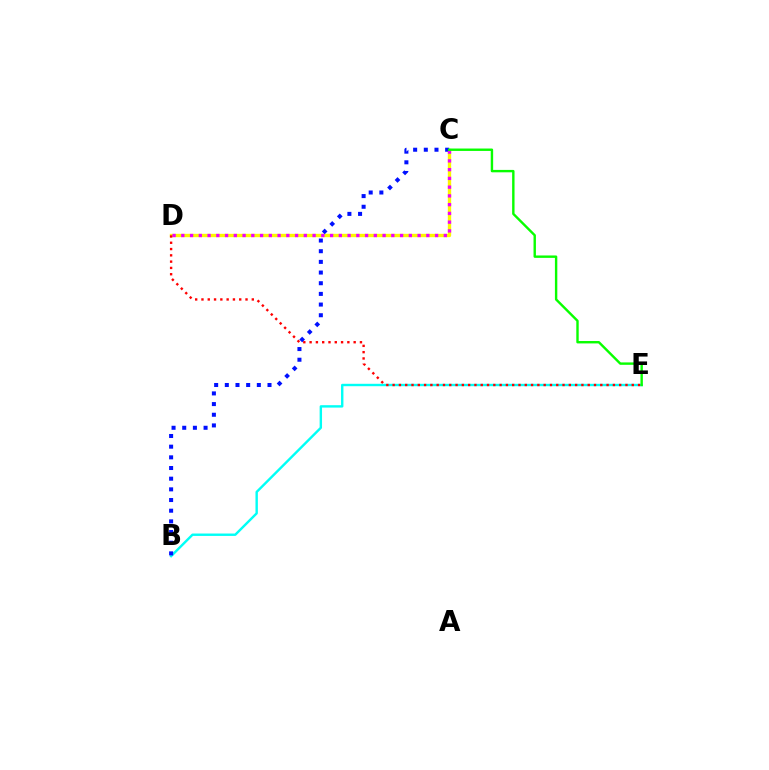{('B', 'E'): [{'color': '#00fff6', 'line_style': 'solid', 'thickness': 1.73}], ('C', 'D'): [{'color': '#fcf500', 'line_style': 'solid', 'thickness': 2.42}, {'color': '#ee00ff', 'line_style': 'dotted', 'thickness': 2.38}], ('B', 'C'): [{'color': '#0010ff', 'line_style': 'dotted', 'thickness': 2.9}], ('D', 'E'): [{'color': '#ff0000', 'line_style': 'dotted', 'thickness': 1.71}], ('C', 'E'): [{'color': '#08ff00', 'line_style': 'solid', 'thickness': 1.73}]}